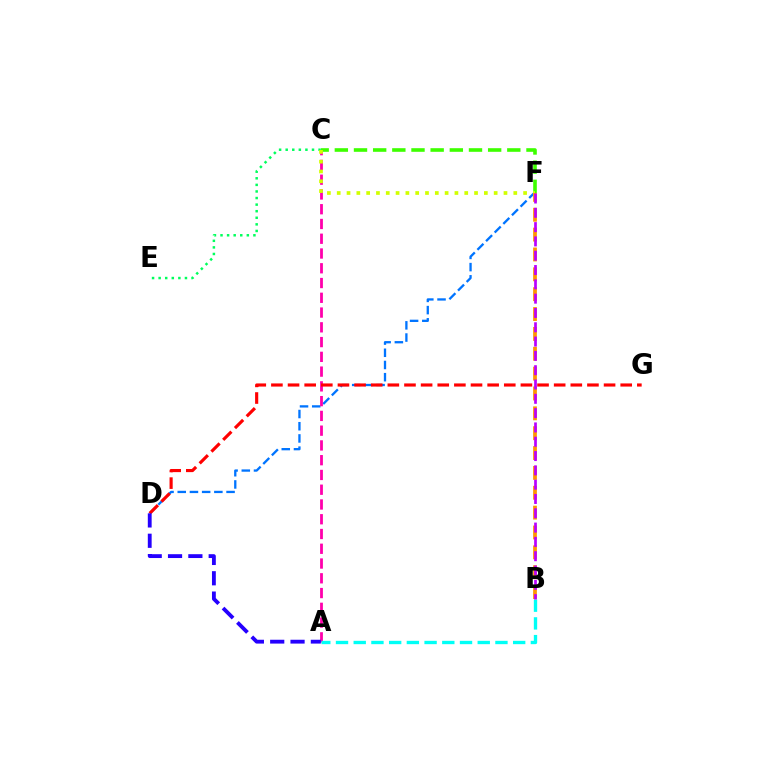{('D', 'F'): [{'color': '#0074ff', 'line_style': 'dashed', 'thickness': 1.66}], ('A', 'C'): [{'color': '#ff00ac', 'line_style': 'dashed', 'thickness': 2.01}], ('D', 'G'): [{'color': '#ff0000', 'line_style': 'dashed', 'thickness': 2.26}], ('C', 'E'): [{'color': '#00ff5c', 'line_style': 'dotted', 'thickness': 1.79}], ('A', 'D'): [{'color': '#2500ff', 'line_style': 'dashed', 'thickness': 2.76}], ('C', 'F'): [{'color': '#3dff00', 'line_style': 'dashed', 'thickness': 2.6}, {'color': '#d1ff00', 'line_style': 'dotted', 'thickness': 2.67}], ('A', 'B'): [{'color': '#00fff6', 'line_style': 'dashed', 'thickness': 2.41}], ('B', 'F'): [{'color': '#ff9400', 'line_style': 'dashed', 'thickness': 2.7}, {'color': '#b900ff', 'line_style': 'dashed', 'thickness': 1.94}]}